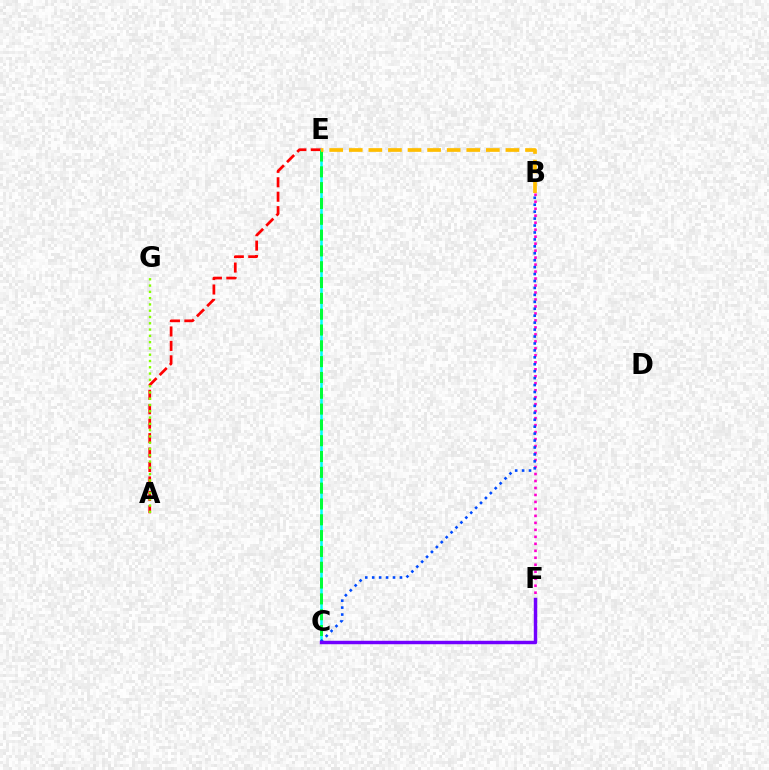{('A', 'E'): [{'color': '#ff0000', 'line_style': 'dashed', 'thickness': 1.96}], ('C', 'E'): [{'color': '#00fff6', 'line_style': 'solid', 'thickness': 1.83}, {'color': '#00ff39', 'line_style': 'dashed', 'thickness': 2.15}], ('B', 'E'): [{'color': '#ffbd00', 'line_style': 'dashed', 'thickness': 2.66}], ('A', 'G'): [{'color': '#84ff00', 'line_style': 'dotted', 'thickness': 1.71}], ('B', 'F'): [{'color': '#ff00cf', 'line_style': 'dotted', 'thickness': 1.9}], ('B', 'C'): [{'color': '#004bff', 'line_style': 'dotted', 'thickness': 1.88}], ('C', 'F'): [{'color': '#7200ff', 'line_style': 'solid', 'thickness': 2.48}]}